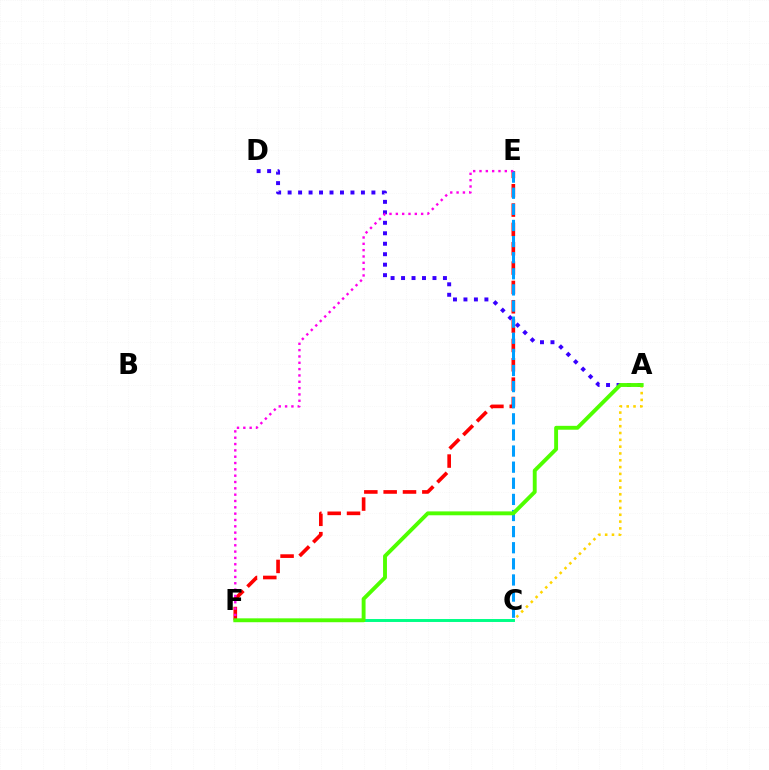{('A', 'D'): [{'color': '#3700ff', 'line_style': 'dotted', 'thickness': 2.85}], ('E', 'F'): [{'color': '#ff0000', 'line_style': 'dashed', 'thickness': 2.63}, {'color': '#ff00ed', 'line_style': 'dotted', 'thickness': 1.72}], ('C', 'E'): [{'color': '#009eff', 'line_style': 'dashed', 'thickness': 2.19}], ('A', 'C'): [{'color': '#ffd500', 'line_style': 'dotted', 'thickness': 1.85}], ('C', 'F'): [{'color': '#00ff86', 'line_style': 'solid', 'thickness': 2.12}], ('A', 'F'): [{'color': '#4fff00', 'line_style': 'solid', 'thickness': 2.8}]}